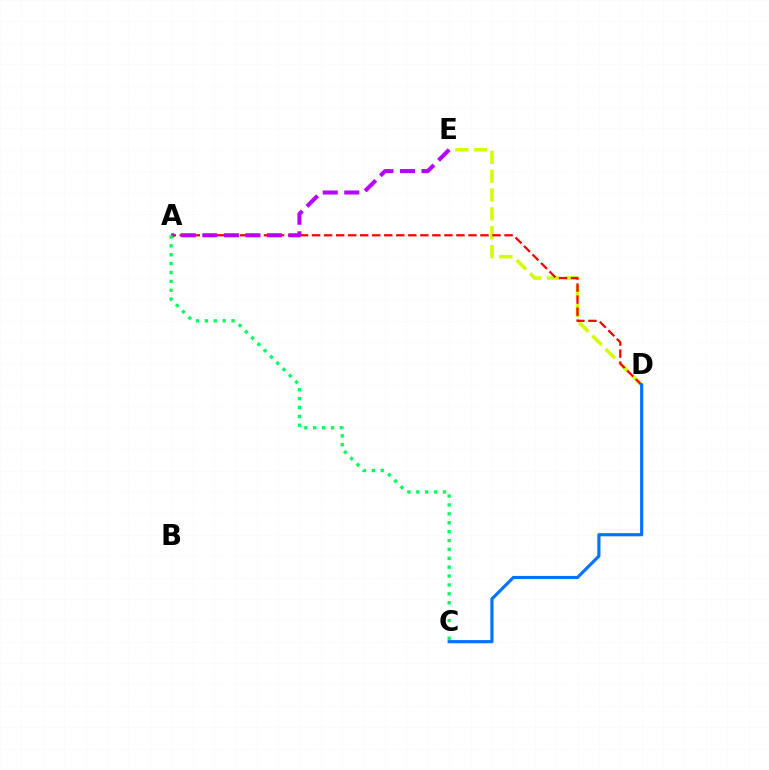{('D', 'E'): [{'color': '#d1ff00', 'line_style': 'dashed', 'thickness': 2.56}], ('A', 'D'): [{'color': '#ff0000', 'line_style': 'dashed', 'thickness': 1.63}], ('C', 'D'): [{'color': '#0074ff', 'line_style': 'solid', 'thickness': 2.27}], ('A', 'E'): [{'color': '#b900ff', 'line_style': 'dashed', 'thickness': 2.92}], ('A', 'C'): [{'color': '#00ff5c', 'line_style': 'dotted', 'thickness': 2.41}]}